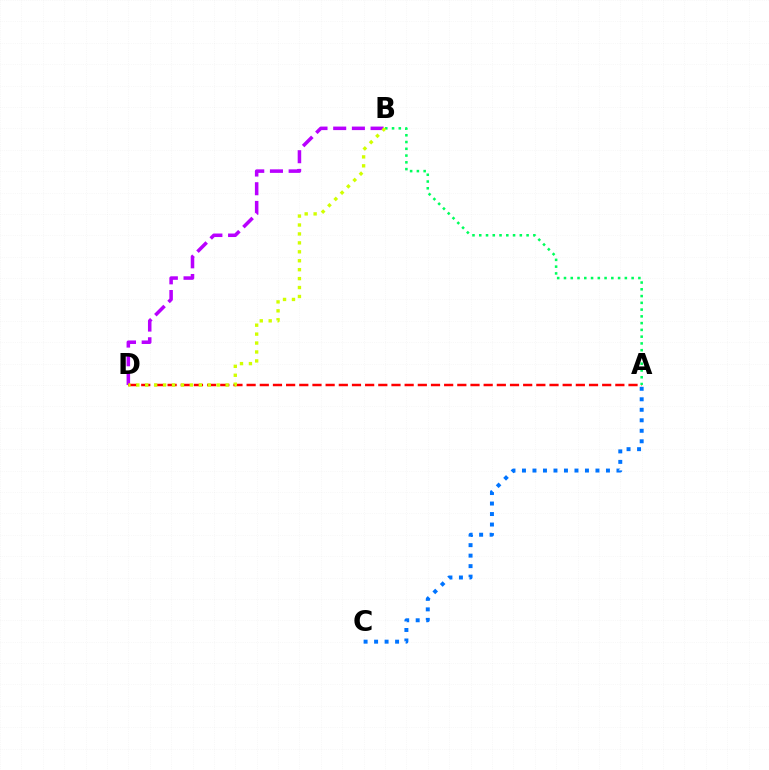{('A', 'C'): [{'color': '#0074ff', 'line_style': 'dotted', 'thickness': 2.85}], ('B', 'D'): [{'color': '#b900ff', 'line_style': 'dashed', 'thickness': 2.54}, {'color': '#d1ff00', 'line_style': 'dotted', 'thickness': 2.43}], ('A', 'D'): [{'color': '#ff0000', 'line_style': 'dashed', 'thickness': 1.79}], ('A', 'B'): [{'color': '#00ff5c', 'line_style': 'dotted', 'thickness': 1.84}]}